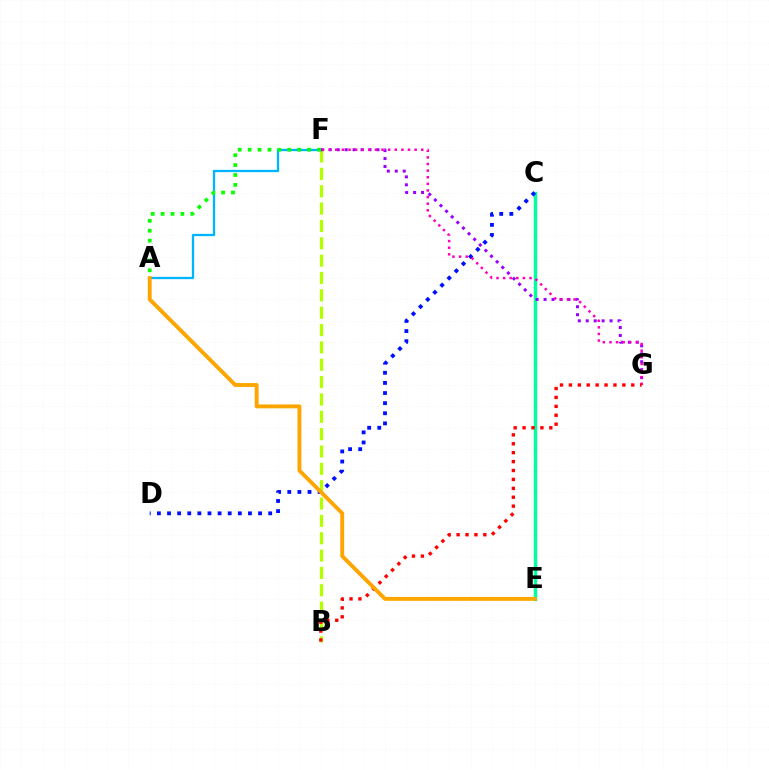{('C', 'E'): [{'color': '#00ff9d', 'line_style': 'solid', 'thickness': 2.45}], ('B', 'F'): [{'color': '#b3ff00', 'line_style': 'dashed', 'thickness': 2.36}], ('A', 'F'): [{'color': '#00b5ff', 'line_style': 'solid', 'thickness': 1.67}, {'color': '#08ff00', 'line_style': 'dotted', 'thickness': 2.69}], ('F', 'G'): [{'color': '#9b00ff', 'line_style': 'dotted', 'thickness': 2.16}, {'color': '#ff00bd', 'line_style': 'dotted', 'thickness': 1.8}], ('C', 'D'): [{'color': '#0010ff', 'line_style': 'dotted', 'thickness': 2.75}], ('B', 'G'): [{'color': '#ff0000', 'line_style': 'dotted', 'thickness': 2.42}], ('A', 'E'): [{'color': '#ffa500', 'line_style': 'solid', 'thickness': 2.8}]}